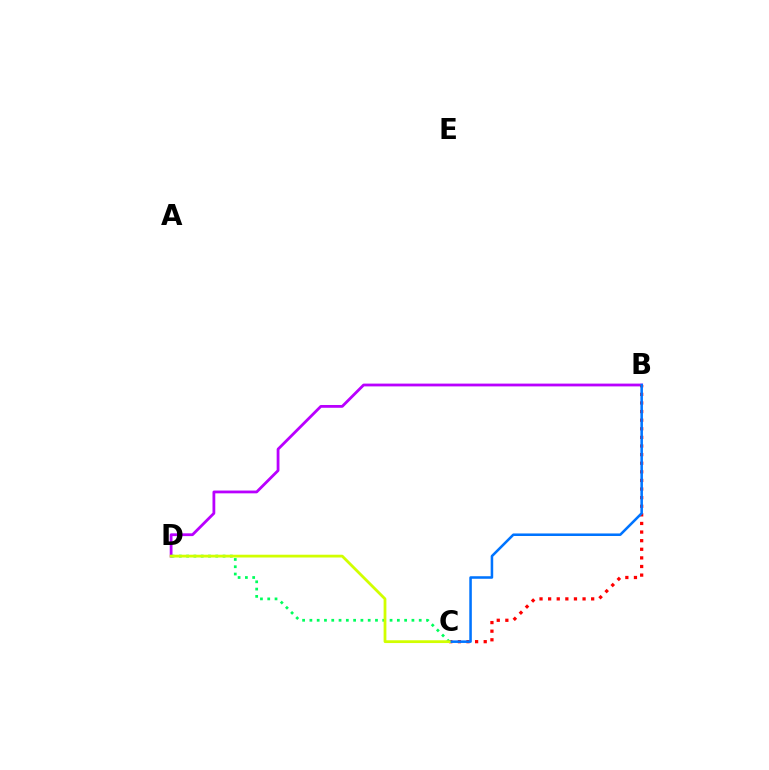{('B', 'D'): [{'color': '#b900ff', 'line_style': 'solid', 'thickness': 2.01}], ('C', 'D'): [{'color': '#00ff5c', 'line_style': 'dotted', 'thickness': 1.98}, {'color': '#d1ff00', 'line_style': 'solid', 'thickness': 2.01}], ('B', 'C'): [{'color': '#ff0000', 'line_style': 'dotted', 'thickness': 2.34}, {'color': '#0074ff', 'line_style': 'solid', 'thickness': 1.83}]}